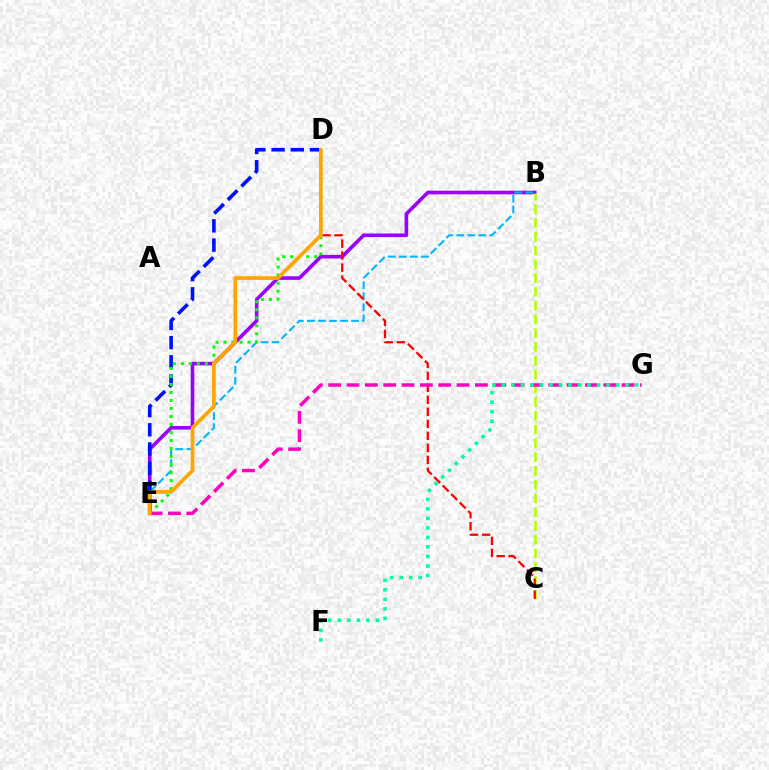{('B', 'E'): [{'color': '#9b00ff', 'line_style': 'solid', 'thickness': 2.59}, {'color': '#00b5ff', 'line_style': 'dashed', 'thickness': 1.5}], ('D', 'E'): [{'color': '#0010ff', 'line_style': 'dashed', 'thickness': 2.61}, {'color': '#08ff00', 'line_style': 'dotted', 'thickness': 2.18}, {'color': '#ffa500', 'line_style': 'solid', 'thickness': 2.65}], ('B', 'C'): [{'color': '#b3ff00', 'line_style': 'dashed', 'thickness': 1.87}], ('C', 'D'): [{'color': '#ff0000', 'line_style': 'dashed', 'thickness': 1.63}], ('E', 'G'): [{'color': '#ff00bd', 'line_style': 'dashed', 'thickness': 2.49}], ('F', 'G'): [{'color': '#00ff9d', 'line_style': 'dotted', 'thickness': 2.59}]}